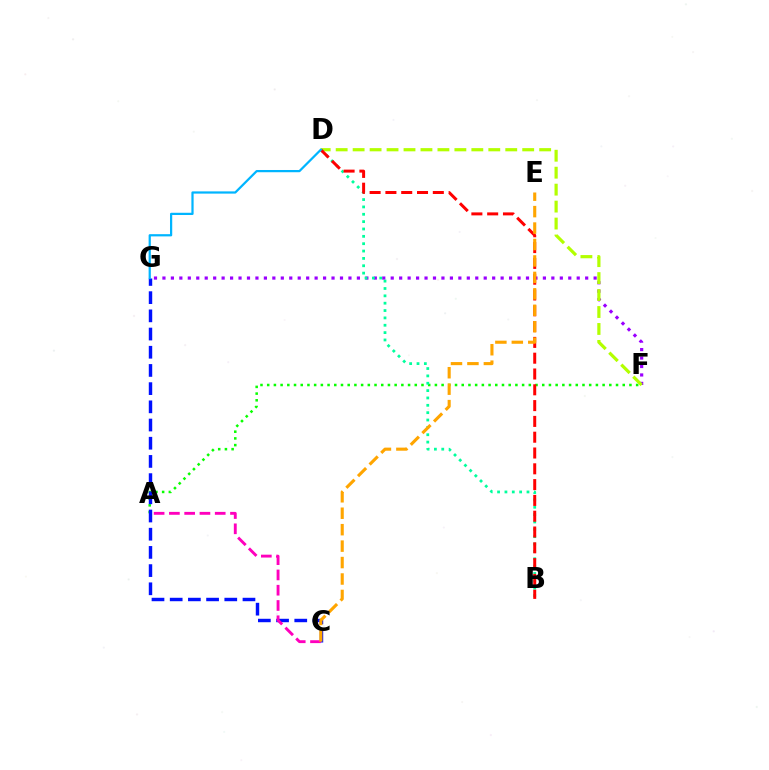{('A', 'F'): [{'color': '#08ff00', 'line_style': 'dotted', 'thickness': 1.82}], ('F', 'G'): [{'color': '#9b00ff', 'line_style': 'dotted', 'thickness': 2.3}], ('C', 'G'): [{'color': '#0010ff', 'line_style': 'dashed', 'thickness': 2.47}], ('D', 'F'): [{'color': '#b3ff00', 'line_style': 'dashed', 'thickness': 2.3}], ('A', 'C'): [{'color': '#ff00bd', 'line_style': 'dashed', 'thickness': 2.08}], ('B', 'D'): [{'color': '#00ff9d', 'line_style': 'dotted', 'thickness': 2.0}, {'color': '#ff0000', 'line_style': 'dashed', 'thickness': 2.15}], ('D', 'G'): [{'color': '#00b5ff', 'line_style': 'solid', 'thickness': 1.6}], ('C', 'E'): [{'color': '#ffa500', 'line_style': 'dashed', 'thickness': 2.23}]}